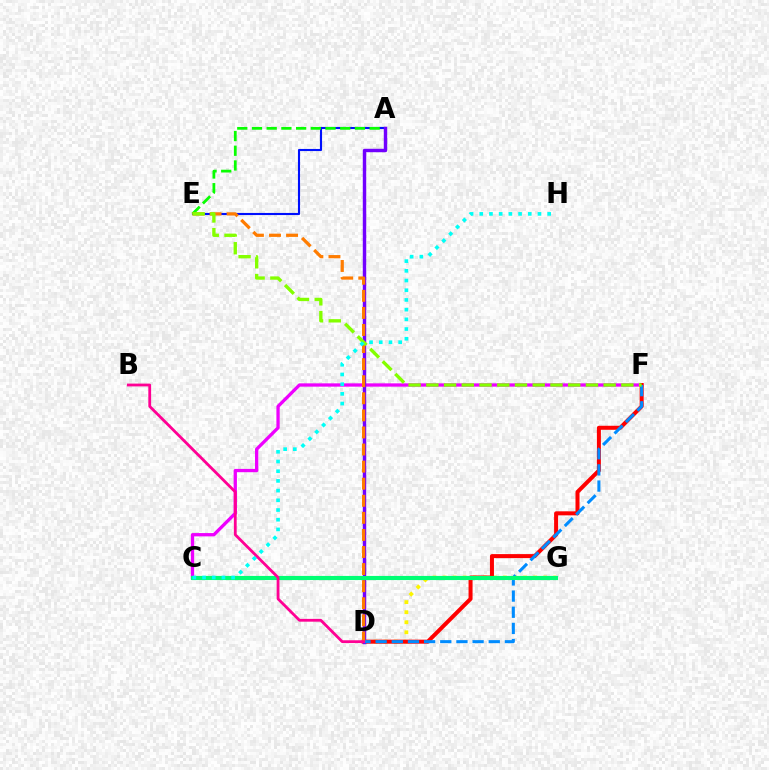{('D', 'G'): [{'color': '#fcf500', 'line_style': 'dotted', 'thickness': 2.73}], ('C', 'F'): [{'color': '#ee00ff', 'line_style': 'solid', 'thickness': 2.38}], ('A', 'E'): [{'color': '#0010ff', 'line_style': 'solid', 'thickness': 1.52}, {'color': '#08ff00', 'line_style': 'dashed', 'thickness': 2.0}], ('D', 'F'): [{'color': '#ff0000', 'line_style': 'solid', 'thickness': 2.89}, {'color': '#008cff', 'line_style': 'dashed', 'thickness': 2.2}], ('A', 'D'): [{'color': '#7200ff', 'line_style': 'solid', 'thickness': 2.46}], ('C', 'G'): [{'color': '#00ff74', 'line_style': 'solid', 'thickness': 2.98}], ('D', 'E'): [{'color': '#ff7c00', 'line_style': 'dashed', 'thickness': 2.32}], ('B', 'D'): [{'color': '#ff0094', 'line_style': 'solid', 'thickness': 2.01}], ('E', 'F'): [{'color': '#84ff00', 'line_style': 'dashed', 'thickness': 2.41}], ('C', 'H'): [{'color': '#00fff6', 'line_style': 'dotted', 'thickness': 2.64}]}